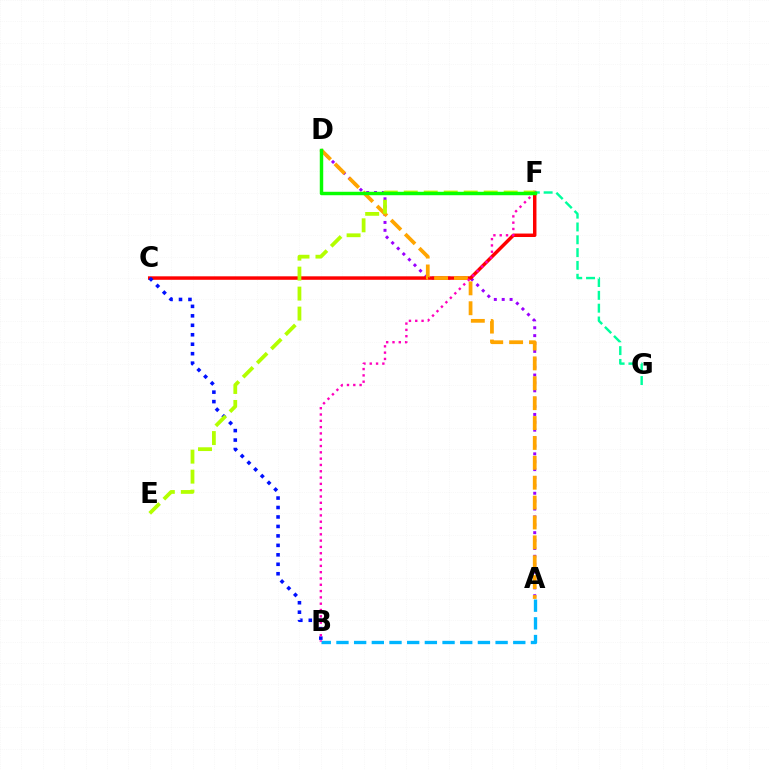{('A', 'D'): [{'color': '#9b00ff', 'line_style': 'dotted', 'thickness': 2.14}, {'color': '#ffa500', 'line_style': 'dashed', 'thickness': 2.7}], ('C', 'F'): [{'color': '#ff0000', 'line_style': 'solid', 'thickness': 2.5}], ('B', 'C'): [{'color': '#0010ff', 'line_style': 'dotted', 'thickness': 2.57}], ('F', 'G'): [{'color': '#00ff9d', 'line_style': 'dashed', 'thickness': 1.74}], ('E', 'F'): [{'color': '#b3ff00', 'line_style': 'dashed', 'thickness': 2.72}], ('A', 'B'): [{'color': '#00b5ff', 'line_style': 'dashed', 'thickness': 2.4}], ('B', 'F'): [{'color': '#ff00bd', 'line_style': 'dotted', 'thickness': 1.71}], ('D', 'F'): [{'color': '#08ff00', 'line_style': 'solid', 'thickness': 2.48}]}